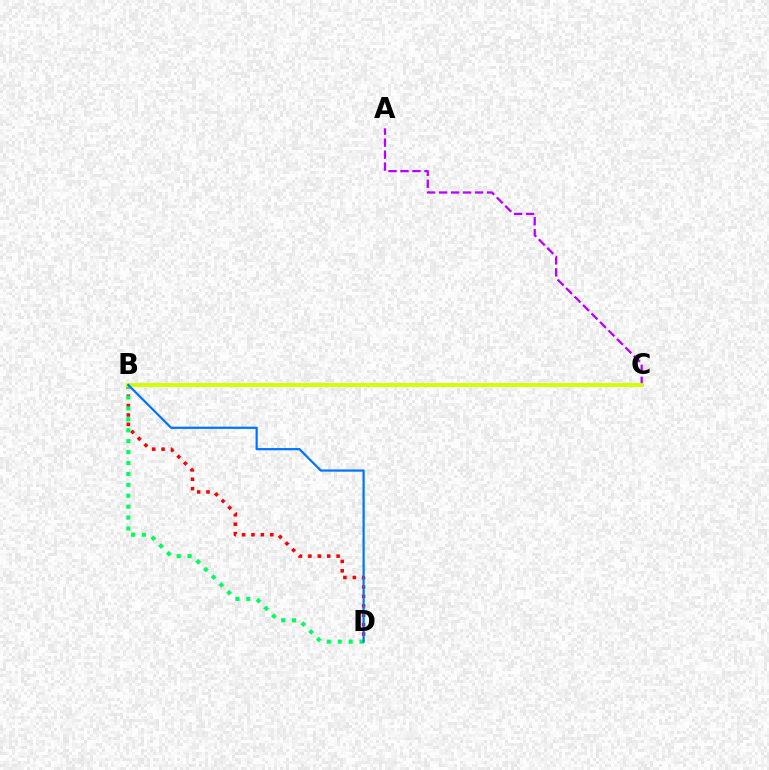{('B', 'D'): [{'color': '#ff0000', 'line_style': 'dotted', 'thickness': 2.55}, {'color': '#00ff5c', 'line_style': 'dotted', 'thickness': 2.97}, {'color': '#0074ff', 'line_style': 'solid', 'thickness': 1.59}], ('A', 'C'): [{'color': '#b900ff', 'line_style': 'dashed', 'thickness': 1.63}], ('B', 'C'): [{'color': '#d1ff00', 'line_style': 'solid', 'thickness': 2.77}]}